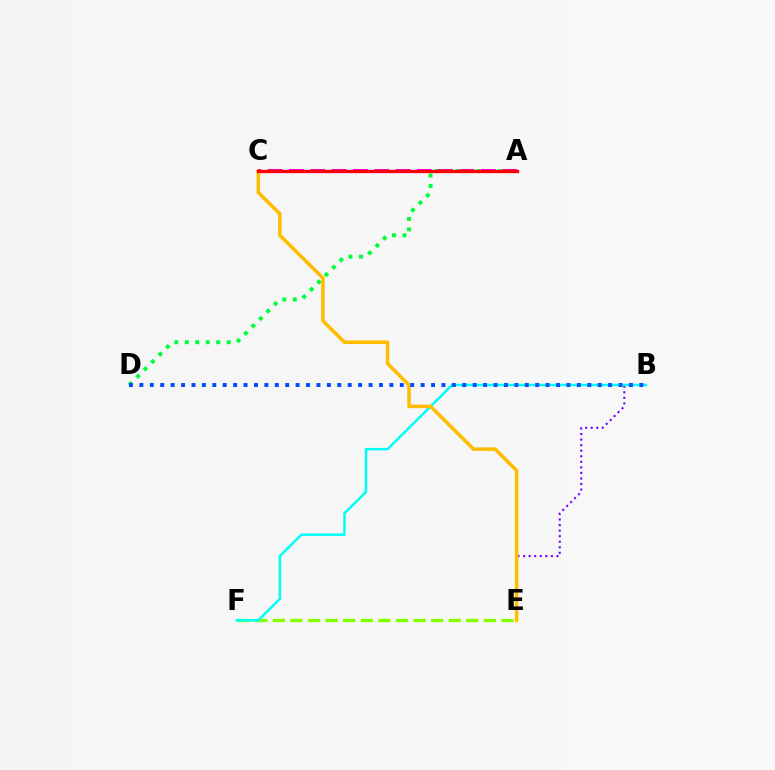{('E', 'F'): [{'color': '#84ff00', 'line_style': 'dashed', 'thickness': 2.39}], ('A', 'D'): [{'color': '#00ff39', 'line_style': 'dotted', 'thickness': 2.84}], ('B', 'E'): [{'color': '#7200ff', 'line_style': 'dotted', 'thickness': 1.51}], ('B', 'F'): [{'color': '#00fff6', 'line_style': 'solid', 'thickness': 1.79}], ('C', 'E'): [{'color': '#ffbd00', 'line_style': 'solid', 'thickness': 2.55}], ('B', 'D'): [{'color': '#004bff', 'line_style': 'dotted', 'thickness': 2.83}], ('A', 'C'): [{'color': '#ff00cf', 'line_style': 'dashed', 'thickness': 2.9}, {'color': '#ff0000', 'line_style': 'solid', 'thickness': 2.37}]}